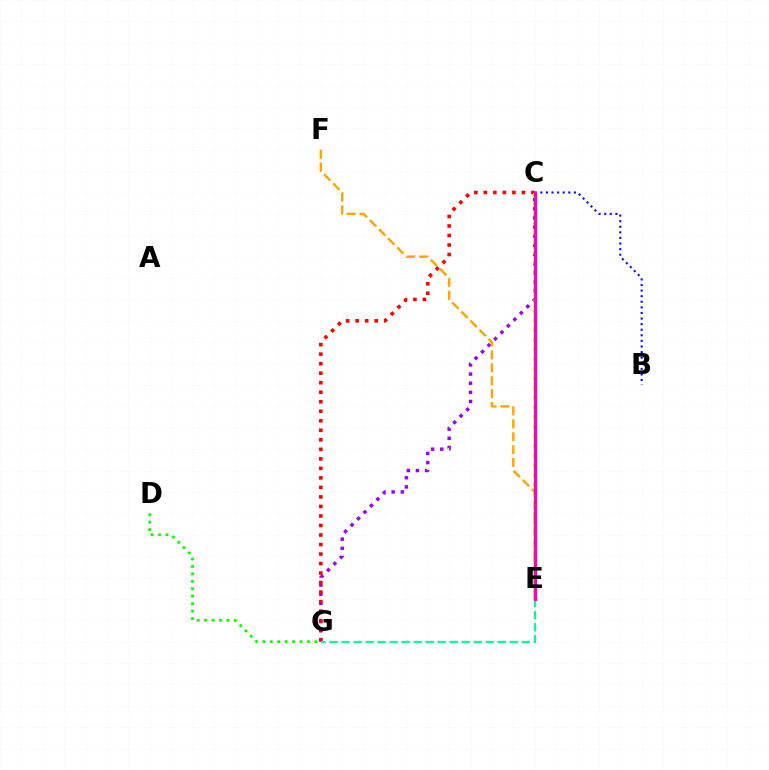{('B', 'C'): [{'color': '#0010ff', 'line_style': 'dotted', 'thickness': 1.52}], ('C', 'E'): [{'color': '#00b5ff', 'line_style': 'dashed', 'thickness': 1.99}, {'color': '#b3ff00', 'line_style': 'dotted', 'thickness': 2.62}, {'color': '#ff00bd', 'line_style': 'solid', 'thickness': 2.34}], ('C', 'G'): [{'color': '#9b00ff', 'line_style': 'dotted', 'thickness': 2.48}, {'color': '#ff0000', 'line_style': 'dotted', 'thickness': 2.59}], ('D', 'G'): [{'color': '#08ff00', 'line_style': 'dotted', 'thickness': 2.02}], ('E', 'G'): [{'color': '#00ff9d', 'line_style': 'dashed', 'thickness': 1.63}], ('E', 'F'): [{'color': '#ffa500', 'line_style': 'dashed', 'thickness': 1.75}]}